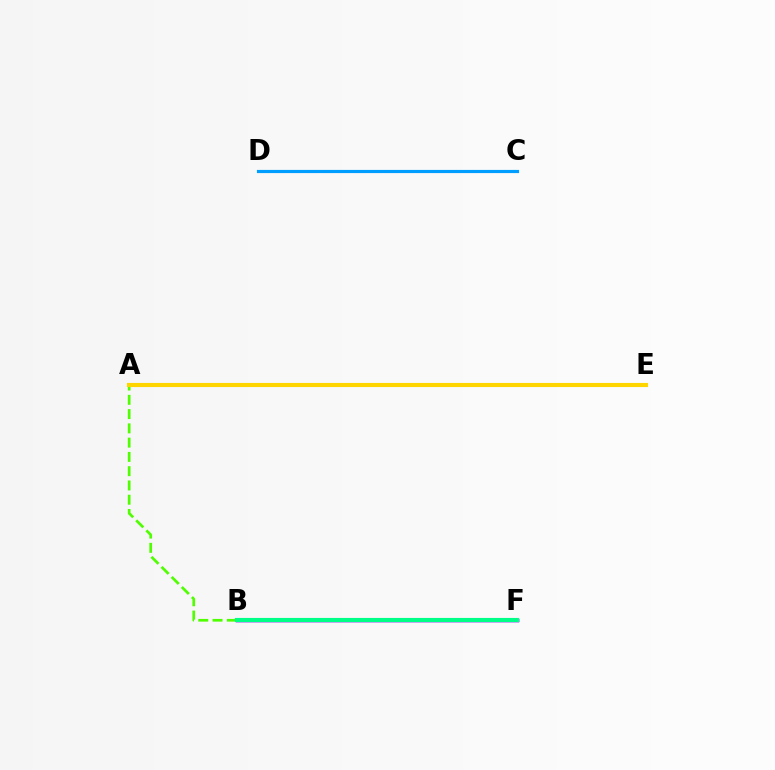{('A', 'B'): [{'color': '#4fff00', 'line_style': 'dashed', 'thickness': 1.94}], ('B', 'F'): [{'color': '#ff00ed', 'line_style': 'solid', 'thickness': 2.36}, {'color': '#3700ff', 'line_style': 'solid', 'thickness': 2.5}, {'color': '#00ff86', 'line_style': 'solid', 'thickness': 2.97}], ('C', 'D'): [{'color': '#ff0000', 'line_style': 'dashed', 'thickness': 2.16}, {'color': '#009eff', 'line_style': 'solid', 'thickness': 2.28}], ('A', 'E'): [{'color': '#ffd500', 'line_style': 'solid', 'thickness': 2.96}]}